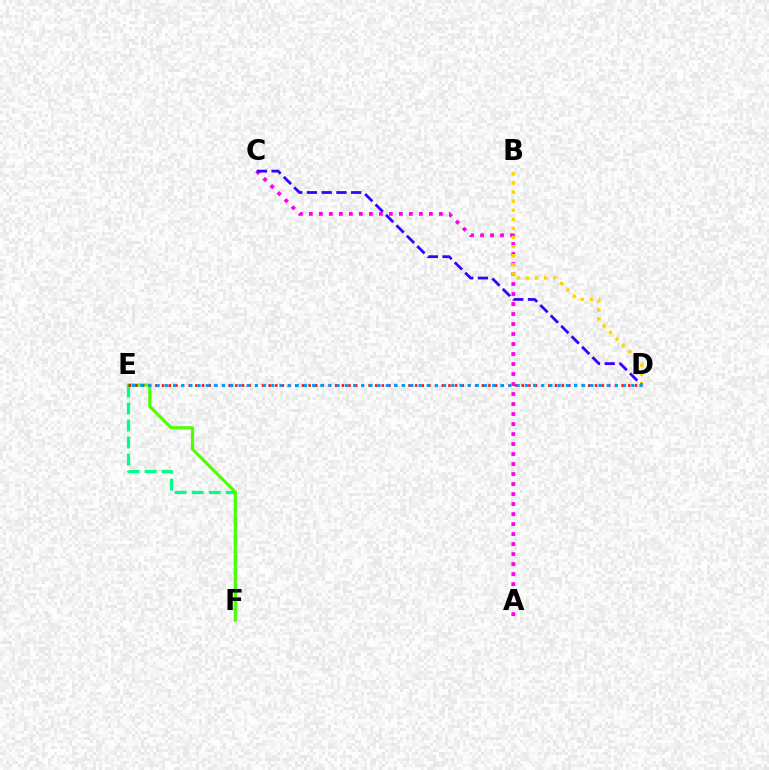{('A', 'C'): [{'color': '#ff00ed', 'line_style': 'dotted', 'thickness': 2.72}], ('B', 'D'): [{'color': '#ffd500', 'line_style': 'dotted', 'thickness': 2.47}], ('C', 'D'): [{'color': '#3700ff', 'line_style': 'dashed', 'thickness': 2.0}], ('E', 'F'): [{'color': '#00ff86', 'line_style': 'dashed', 'thickness': 2.31}, {'color': '#4fff00', 'line_style': 'solid', 'thickness': 2.26}], ('D', 'E'): [{'color': '#ff0000', 'line_style': 'dotted', 'thickness': 1.81}, {'color': '#009eff', 'line_style': 'dotted', 'thickness': 2.22}]}